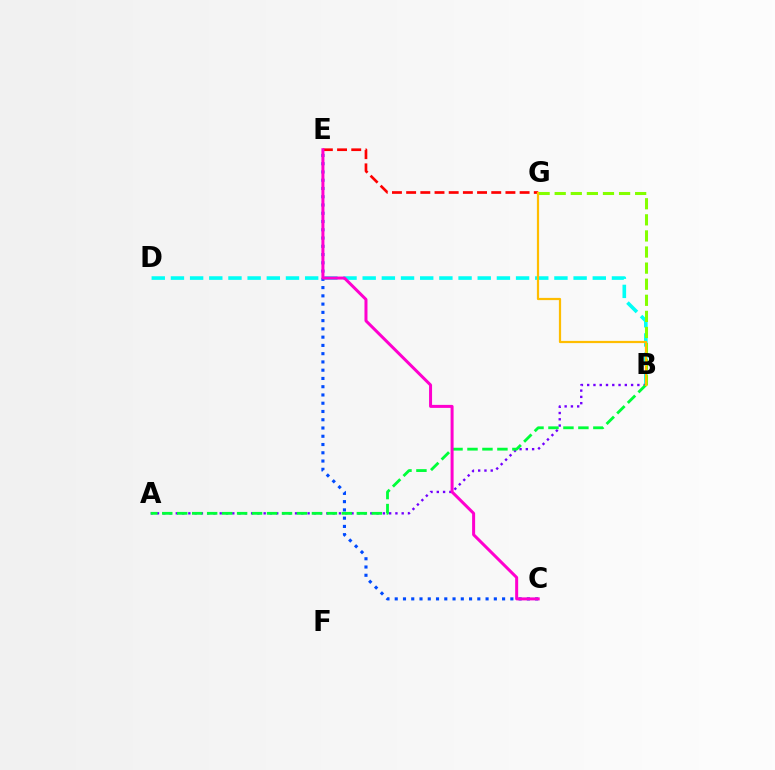{('B', 'D'): [{'color': '#00fff6', 'line_style': 'dashed', 'thickness': 2.6}], ('B', 'G'): [{'color': '#84ff00', 'line_style': 'dashed', 'thickness': 2.19}, {'color': '#ffbd00', 'line_style': 'solid', 'thickness': 1.6}], ('E', 'G'): [{'color': '#ff0000', 'line_style': 'dashed', 'thickness': 1.93}], ('A', 'B'): [{'color': '#7200ff', 'line_style': 'dotted', 'thickness': 1.7}, {'color': '#00ff39', 'line_style': 'dashed', 'thickness': 2.03}], ('C', 'E'): [{'color': '#004bff', 'line_style': 'dotted', 'thickness': 2.24}, {'color': '#ff00cf', 'line_style': 'solid', 'thickness': 2.16}]}